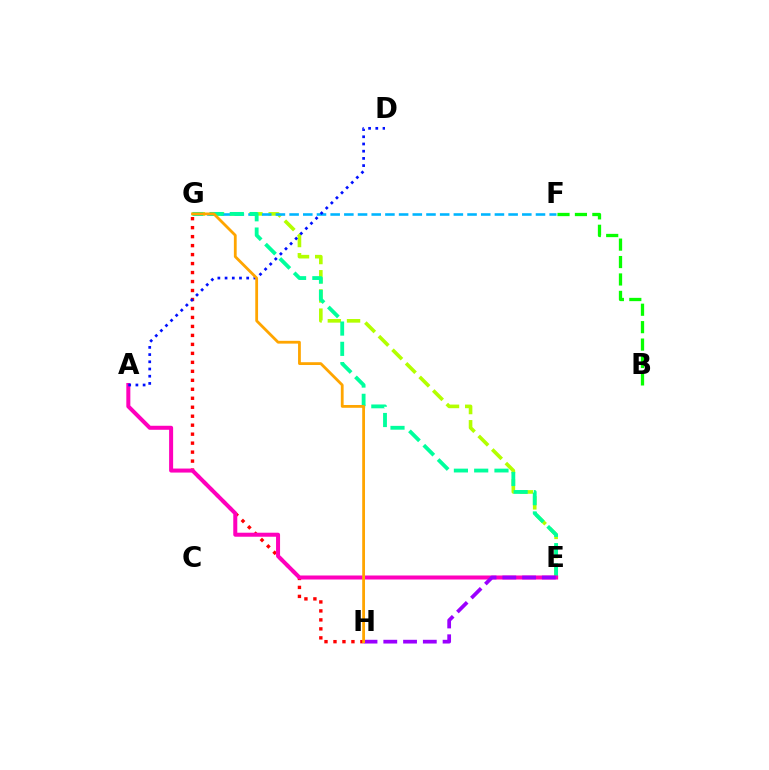{('B', 'F'): [{'color': '#08ff00', 'line_style': 'dashed', 'thickness': 2.37}], ('G', 'H'): [{'color': '#ff0000', 'line_style': 'dotted', 'thickness': 2.44}, {'color': '#ffa500', 'line_style': 'solid', 'thickness': 2.01}], ('E', 'G'): [{'color': '#b3ff00', 'line_style': 'dashed', 'thickness': 2.61}, {'color': '#00ff9d', 'line_style': 'dashed', 'thickness': 2.76}], ('F', 'G'): [{'color': '#00b5ff', 'line_style': 'dashed', 'thickness': 1.86}], ('A', 'E'): [{'color': '#ff00bd', 'line_style': 'solid', 'thickness': 2.89}], ('E', 'H'): [{'color': '#9b00ff', 'line_style': 'dashed', 'thickness': 2.69}], ('A', 'D'): [{'color': '#0010ff', 'line_style': 'dotted', 'thickness': 1.96}]}